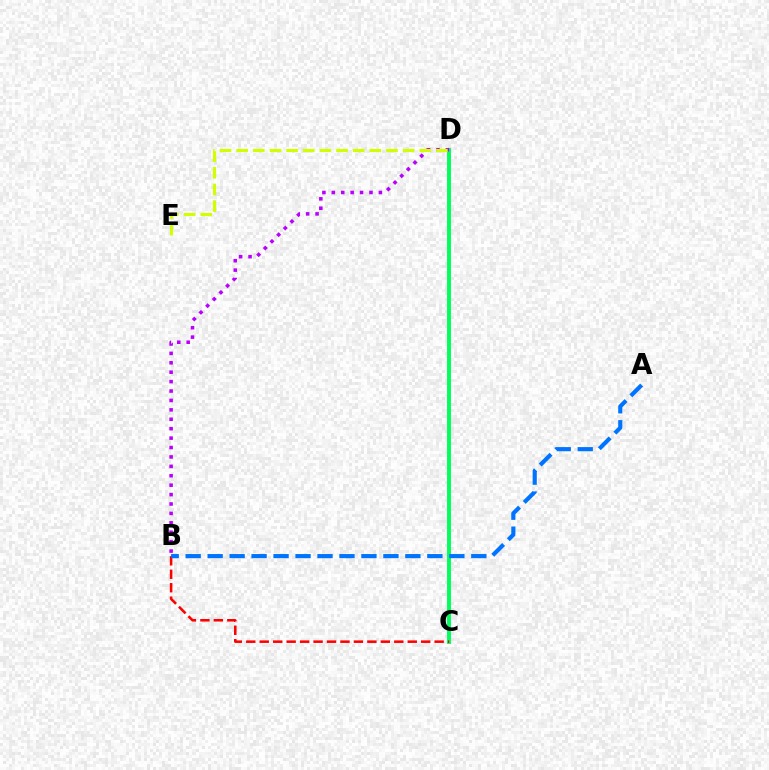{('C', 'D'): [{'color': '#00ff5c', 'line_style': 'solid', 'thickness': 2.83}], ('B', 'C'): [{'color': '#ff0000', 'line_style': 'dashed', 'thickness': 1.83}], ('A', 'B'): [{'color': '#0074ff', 'line_style': 'dashed', 'thickness': 2.98}], ('B', 'D'): [{'color': '#b900ff', 'line_style': 'dotted', 'thickness': 2.56}], ('D', 'E'): [{'color': '#d1ff00', 'line_style': 'dashed', 'thickness': 2.26}]}